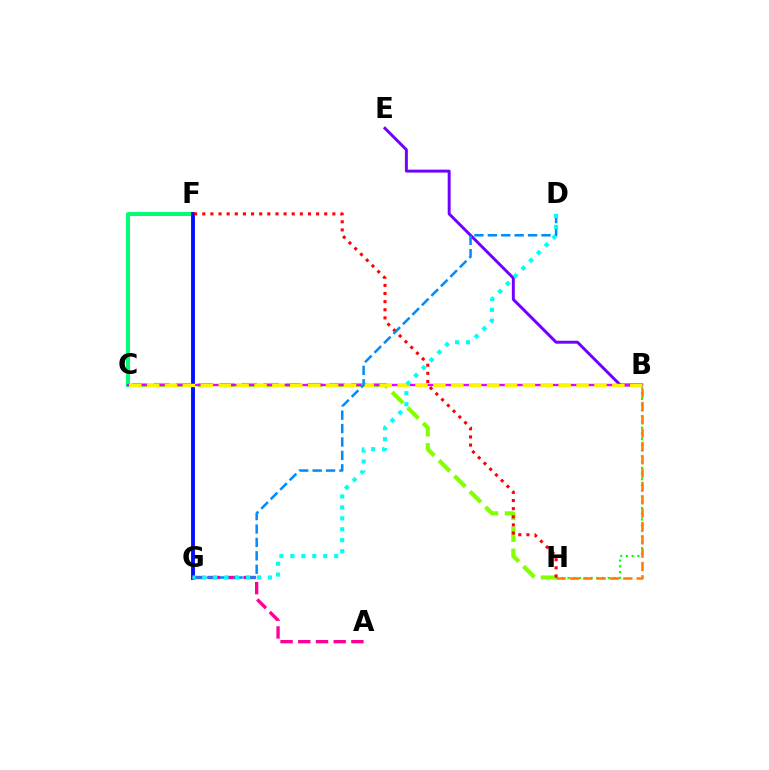{('C', 'F'): [{'color': '#00ff74', 'line_style': 'solid', 'thickness': 2.87}], ('B', 'H'): [{'color': '#08ff00', 'line_style': 'dotted', 'thickness': 1.56}, {'color': '#ff7c00', 'line_style': 'dashed', 'thickness': 1.81}], ('F', 'G'): [{'color': '#0010ff', 'line_style': 'solid', 'thickness': 2.78}], ('C', 'H'): [{'color': '#84ff00', 'line_style': 'dashed', 'thickness': 2.98}], ('B', 'E'): [{'color': '#7200ff', 'line_style': 'solid', 'thickness': 2.12}], ('B', 'C'): [{'color': '#ee00ff', 'line_style': 'solid', 'thickness': 1.7}, {'color': '#fcf500', 'line_style': 'dashed', 'thickness': 2.43}], ('A', 'G'): [{'color': '#ff0094', 'line_style': 'dashed', 'thickness': 2.41}], ('F', 'H'): [{'color': '#ff0000', 'line_style': 'dotted', 'thickness': 2.21}], ('D', 'G'): [{'color': '#008cff', 'line_style': 'dashed', 'thickness': 1.82}, {'color': '#00fff6', 'line_style': 'dotted', 'thickness': 2.97}]}